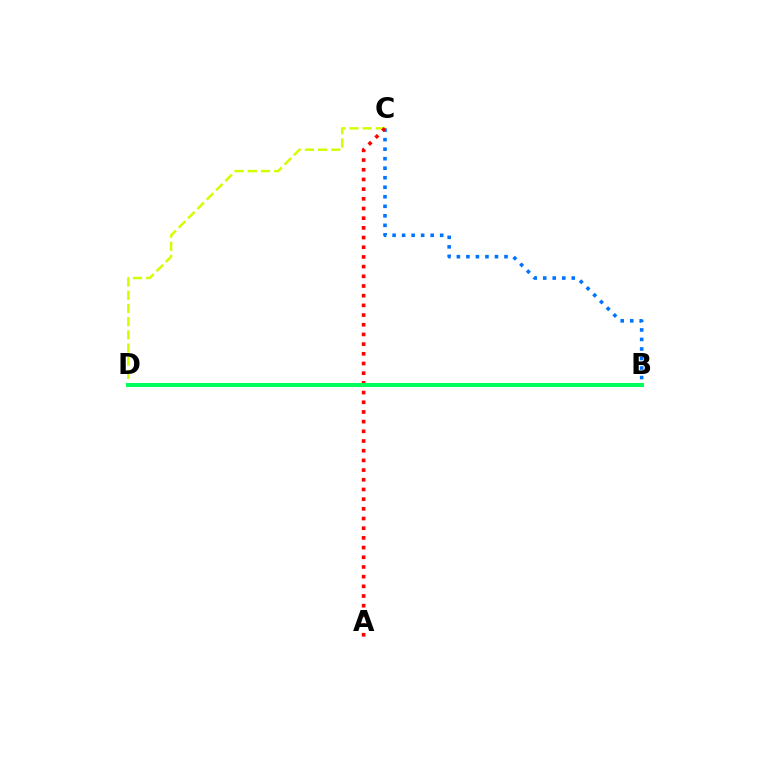{('B', 'D'): [{'color': '#b900ff', 'line_style': 'solid', 'thickness': 1.65}, {'color': '#00ff5c', 'line_style': 'solid', 'thickness': 2.89}], ('C', 'D'): [{'color': '#d1ff00', 'line_style': 'dashed', 'thickness': 1.79}], ('B', 'C'): [{'color': '#0074ff', 'line_style': 'dotted', 'thickness': 2.59}], ('A', 'C'): [{'color': '#ff0000', 'line_style': 'dotted', 'thickness': 2.63}]}